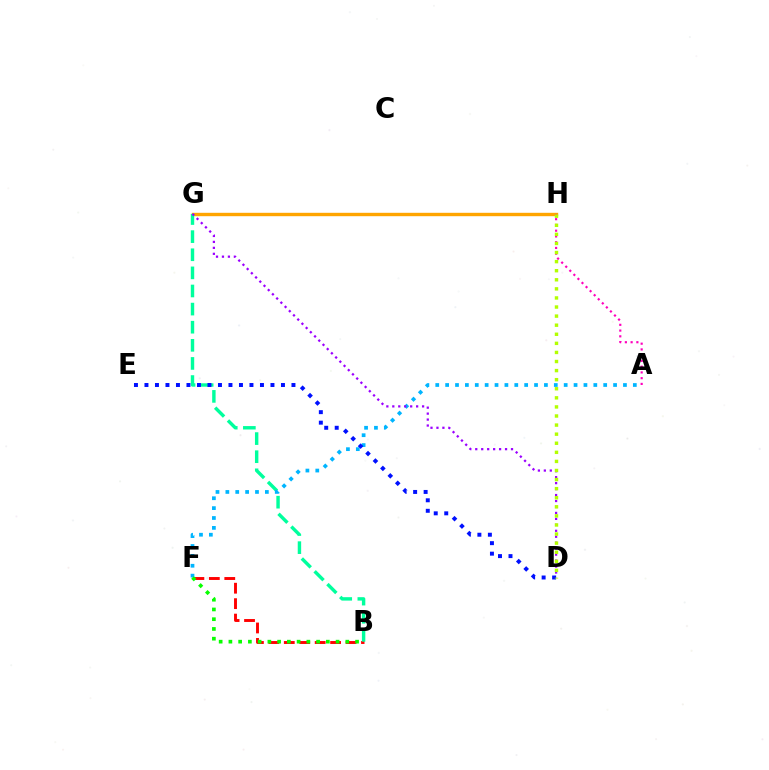{('G', 'H'): [{'color': '#ffa500', 'line_style': 'solid', 'thickness': 2.44}], ('B', 'F'): [{'color': '#ff0000', 'line_style': 'dashed', 'thickness': 2.1}, {'color': '#08ff00', 'line_style': 'dotted', 'thickness': 2.65}], ('A', 'H'): [{'color': '#ff00bd', 'line_style': 'dotted', 'thickness': 1.56}], ('B', 'G'): [{'color': '#00ff9d', 'line_style': 'dashed', 'thickness': 2.46}], ('A', 'F'): [{'color': '#00b5ff', 'line_style': 'dotted', 'thickness': 2.68}], ('D', 'E'): [{'color': '#0010ff', 'line_style': 'dotted', 'thickness': 2.85}], ('D', 'G'): [{'color': '#9b00ff', 'line_style': 'dotted', 'thickness': 1.62}], ('D', 'H'): [{'color': '#b3ff00', 'line_style': 'dotted', 'thickness': 2.47}]}